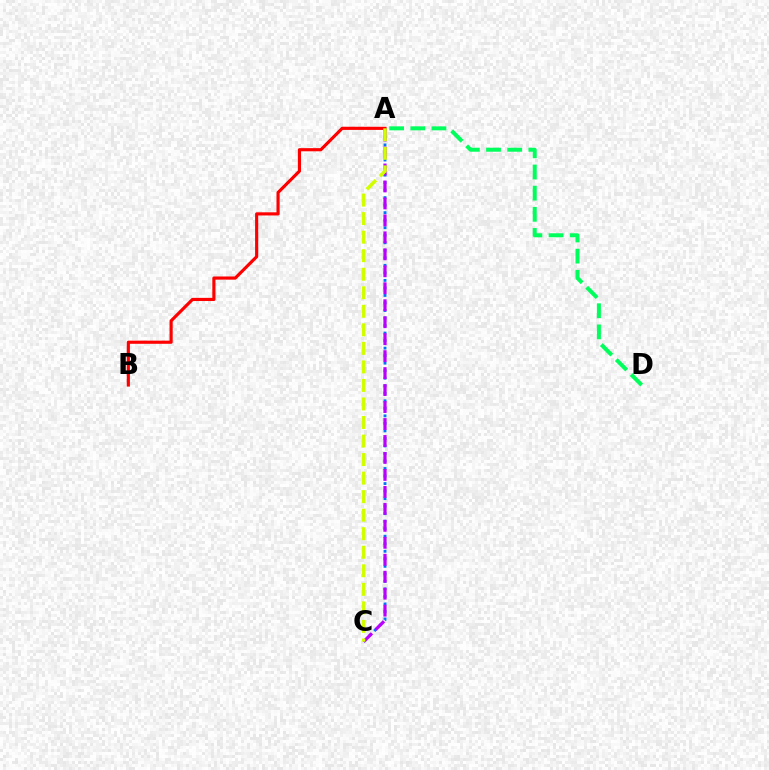{('A', 'D'): [{'color': '#00ff5c', 'line_style': 'dashed', 'thickness': 2.87}], ('A', 'C'): [{'color': '#0074ff', 'line_style': 'dotted', 'thickness': 2.04}, {'color': '#b900ff', 'line_style': 'dashed', 'thickness': 2.31}, {'color': '#d1ff00', 'line_style': 'dashed', 'thickness': 2.52}], ('A', 'B'): [{'color': '#ff0000', 'line_style': 'solid', 'thickness': 2.27}]}